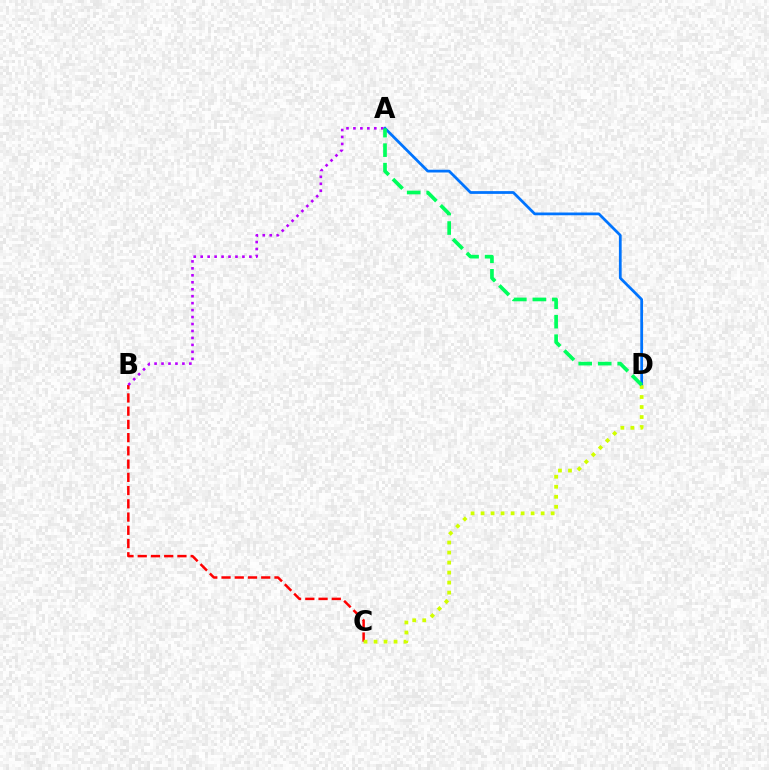{('A', 'D'): [{'color': '#0074ff', 'line_style': 'solid', 'thickness': 1.98}, {'color': '#00ff5c', 'line_style': 'dashed', 'thickness': 2.65}], ('B', 'C'): [{'color': '#ff0000', 'line_style': 'dashed', 'thickness': 1.8}], ('A', 'B'): [{'color': '#b900ff', 'line_style': 'dotted', 'thickness': 1.89}], ('C', 'D'): [{'color': '#d1ff00', 'line_style': 'dotted', 'thickness': 2.72}]}